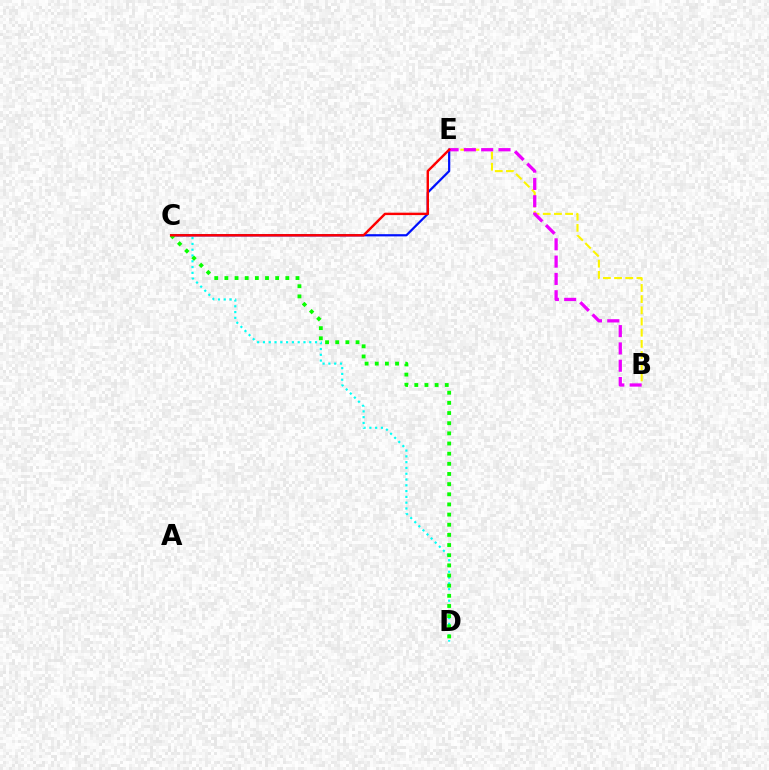{('C', 'D'): [{'color': '#00fff6', 'line_style': 'dotted', 'thickness': 1.57}, {'color': '#08ff00', 'line_style': 'dotted', 'thickness': 2.76}], ('C', 'E'): [{'color': '#0010ff', 'line_style': 'solid', 'thickness': 1.6}, {'color': '#ff0000', 'line_style': 'solid', 'thickness': 1.74}], ('B', 'E'): [{'color': '#fcf500', 'line_style': 'dashed', 'thickness': 1.52}, {'color': '#ee00ff', 'line_style': 'dashed', 'thickness': 2.35}]}